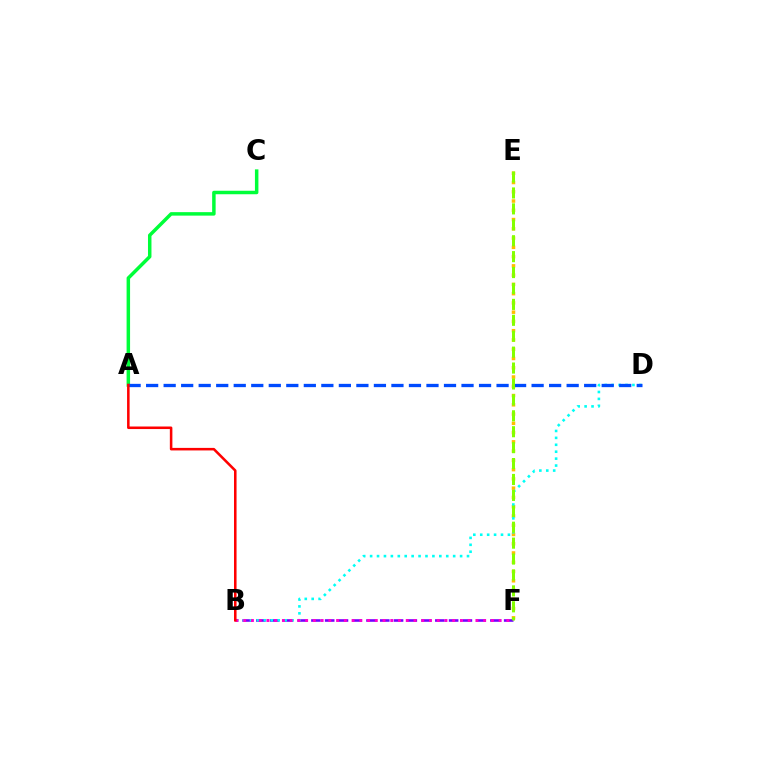{('E', 'F'): [{'color': '#ffbd00', 'line_style': 'dotted', 'thickness': 2.52}, {'color': '#84ff00', 'line_style': 'dashed', 'thickness': 2.16}], ('B', 'F'): [{'color': '#7200ff', 'line_style': 'dashed', 'thickness': 1.87}, {'color': '#ff00cf', 'line_style': 'dotted', 'thickness': 2.1}], ('A', 'C'): [{'color': '#00ff39', 'line_style': 'solid', 'thickness': 2.51}], ('B', 'D'): [{'color': '#00fff6', 'line_style': 'dotted', 'thickness': 1.88}], ('A', 'D'): [{'color': '#004bff', 'line_style': 'dashed', 'thickness': 2.38}], ('A', 'B'): [{'color': '#ff0000', 'line_style': 'solid', 'thickness': 1.83}]}